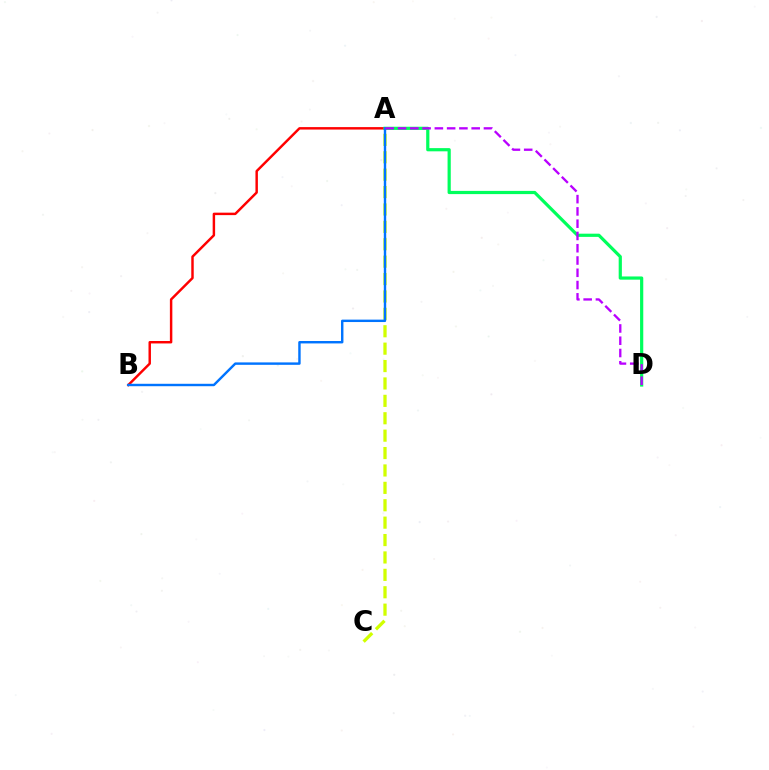{('A', 'B'): [{'color': '#ff0000', 'line_style': 'solid', 'thickness': 1.77}, {'color': '#0074ff', 'line_style': 'solid', 'thickness': 1.74}], ('A', 'D'): [{'color': '#00ff5c', 'line_style': 'solid', 'thickness': 2.3}, {'color': '#b900ff', 'line_style': 'dashed', 'thickness': 1.67}], ('A', 'C'): [{'color': '#d1ff00', 'line_style': 'dashed', 'thickness': 2.36}]}